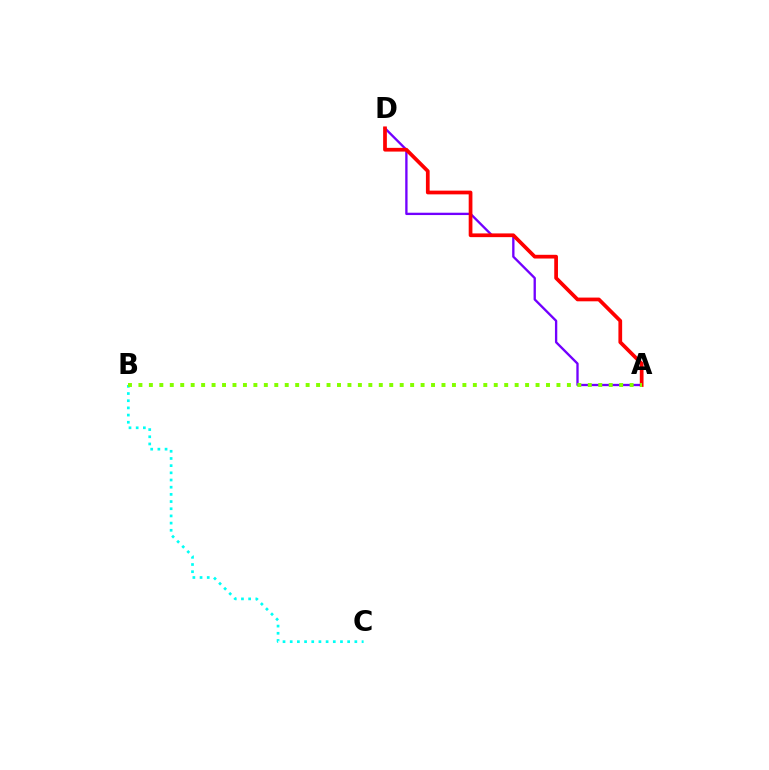{('B', 'C'): [{'color': '#00fff6', 'line_style': 'dotted', 'thickness': 1.95}], ('A', 'D'): [{'color': '#7200ff', 'line_style': 'solid', 'thickness': 1.68}, {'color': '#ff0000', 'line_style': 'solid', 'thickness': 2.68}], ('A', 'B'): [{'color': '#84ff00', 'line_style': 'dotted', 'thickness': 2.84}]}